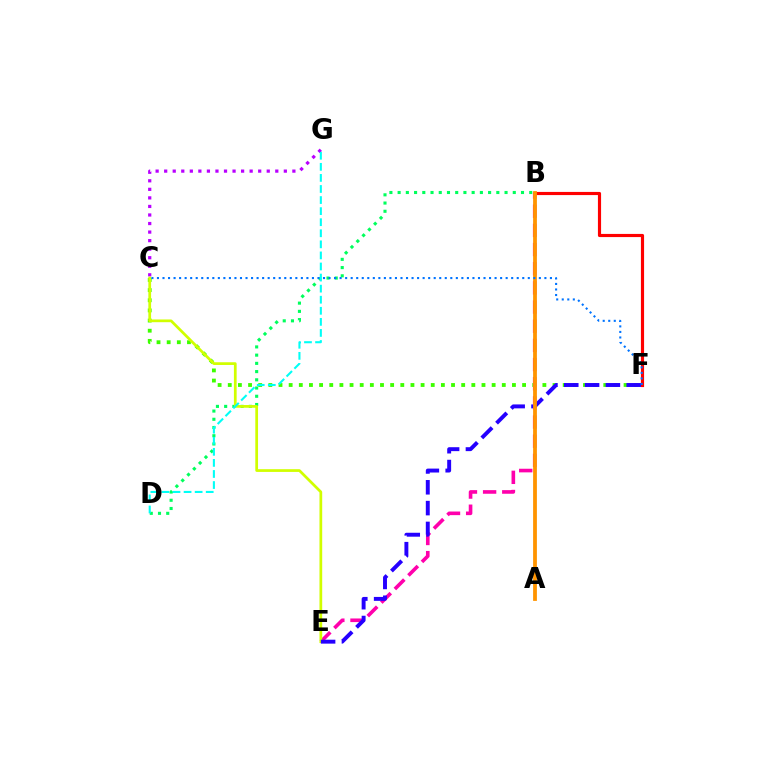{('C', 'G'): [{'color': '#b900ff', 'line_style': 'dotted', 'thickness': 2.32}], ('B', 'D'): [{'color': '#00ff5c', 'line_style': 'dotted', 'thickness': 2.23}], ('B', 'F'): [{'color': '#ff0000', 'line_style': 'solid', 'thickness': 2.27}], ('C', 'F'): [{'color': '#3dff00', 'line_style': 'dotted', 'thickness': 2.76}, {'color': '#0074ff', 'line_style': 'dotted', 'thickness': 1.5}], ('B', 'E'): [{'color': '#ff00ac', 'line_style': 'dashed', 'thickness': 2.6}], ('C', 'E'): [{'color': '#d1ff00', 'line_style': 'solid', 'thickness': 1.97}], ('E', 'F'): [{'color': '#2500ff', 'line_style': 'dashed', 'thickness': 2.83}], ('A', 'B'): [{'color': '#ff9400', 'line_style': 'solid', 'thickness': 2.72}], ('D', 'G'): [{'color': '#00fff6', 'line_style': 'dashed', 'thickness': 1.5}]}